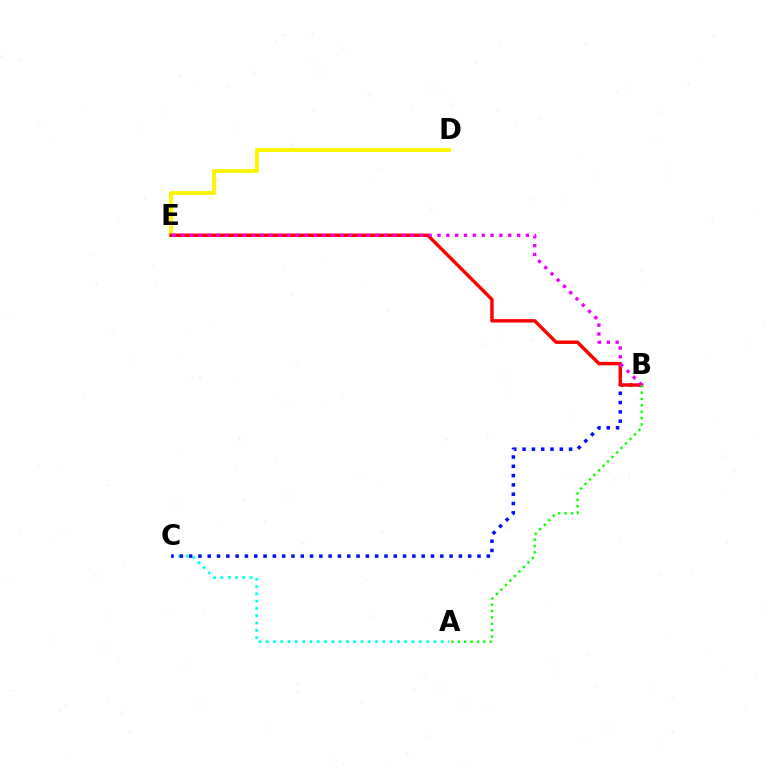{('A', 'C'): [{'color': '#00fff6', 'line_style': 'dotted', 'thickness': 1.98}], ('B', 'C'): [{'color': '#0010ff', 'line_style': 'dotted', 'thickness': 2.53}], ('D', 'E'): [{'color': '#fcf500', 'line_style': 'solid', 'thickness': 2.81}], ('B', 'E'): [{'color': '#ff0000', 'line_style': 'solid', 'thickness': 2.47}, {'color': '#ee00ff', 'line_style': 'dotted', 'thickness': 2.4}], ('A', 'B'): [{'color': '#08ff00', 'line_style': 'dotted', 'thickness': 1.73}]}